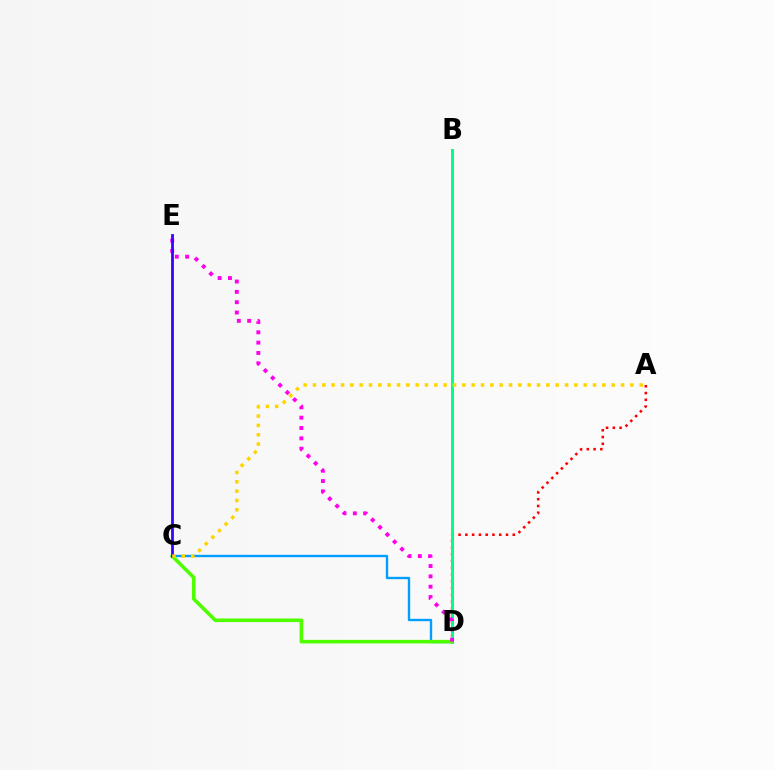{('A', 'D'): [{'color': '#ff0000', 'line_style': 'dotted', 'thickness': 1.84}], ('C', 'D'): [{'color': '#009eff', 'line_style': 'solid', 'thickness': 1.7}, {'color': '#4fff00', 'line_style': 'solid', 'thickness': 2.58}], ('B', 'D'): [{'color': '#00ff86', 'line_style': 'solid', 'thickness': 2.16}], ('D', 'E'): [{'color': '#ff00ed', 'line_style': 'dotted', 'thickness': 2.81}], ('C', 'E'): [{'color': '#3700ff', 'line_style': 'solid', 'thickness': 2.0}], ('A', 'C'): [{'color': '#ffd500', 'line_style': 'dotted', 'thickness': 2.54}]}